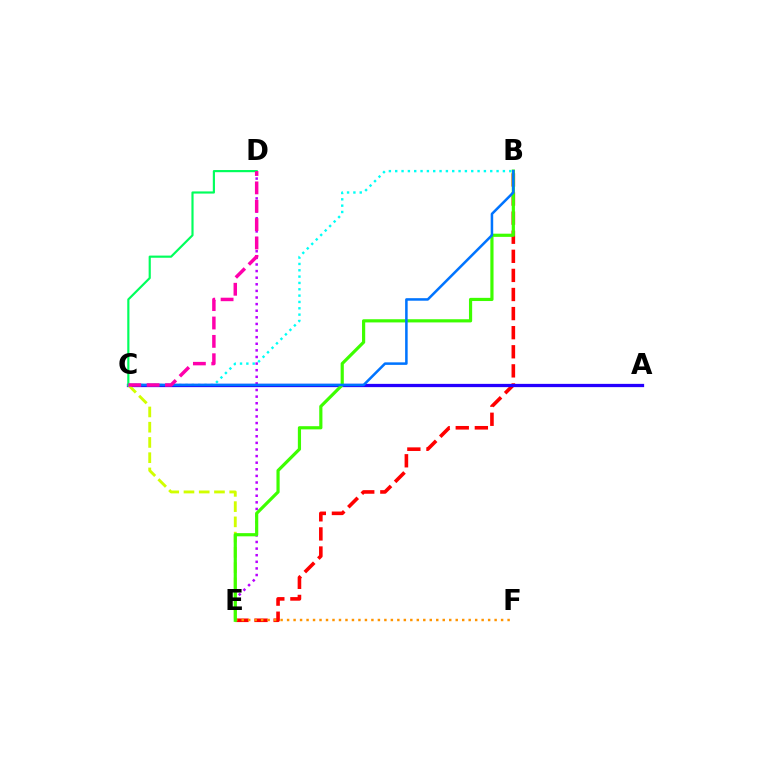{('B', 'C'): [{'color': '#00fff6', 'line_style': 'dotted', 'thickness': 1.72}, {'color': '#0074ff', 'line_style': 'solid', 'thickness': 1.82}], ('B', 'E'): [{'color': '#ff0000', 'line_style': 'dashed', 'thickness': 2.59}, {'color': '#3dff00', 'line_style': 'solid', 'thickness': 2.29}], ('D', 'E'): [{'color': '#b900ff', 'line_style': 'dotted', 'thickness': 1.8}], ('A', 'C'): [{'color': '#2500ff', 'line_style': 'solid', 'thickness': 2.35}], ('E', 'F'): [{'color': '#ff9400', 'line_style': 'dotted', 'thickness': 1.76}], ('C', 'E'): [{'color': '#d1ff00', 'line_style': 'dashed', 'thickness': 2.07}], ('C', 'D'): [{'color': '#00ff5c', 'line_style': 'solid', 'thickness': 1.56}, {'color': '#ff00ac', 'line_style': 'dashed', 'thickness': 2.5}]}